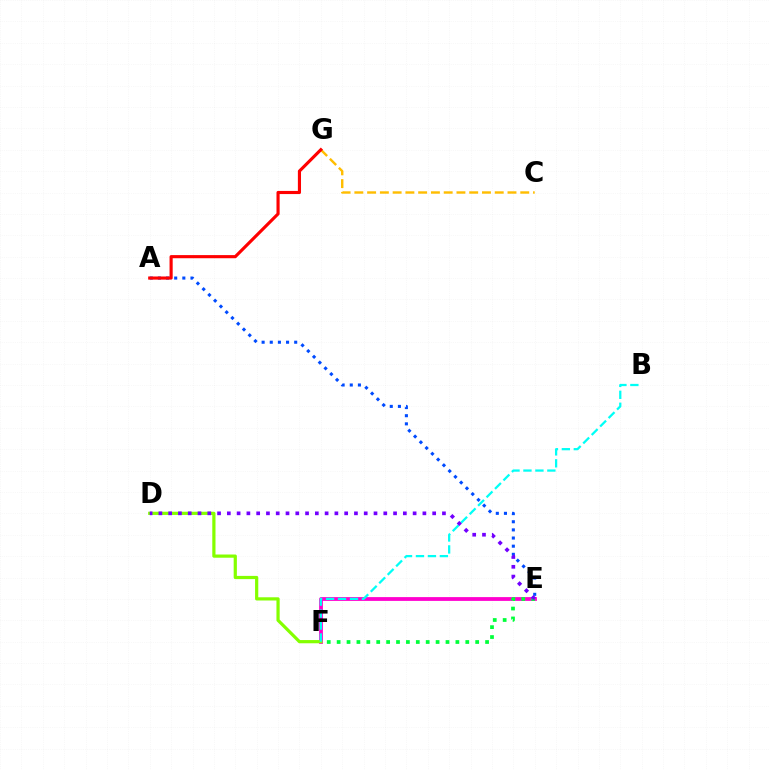{('C', 'G'): [{'color': '#ffbd00', 'line_style': 'dashed', 'thickness': 1.73}], ('E', 'F'): [{'color': '#ff00cf', 'line_style': 'solid', 'thickness': 2.73}, {'color': '#00ff39', 'line_style': 'dotted', 'thickness': 2.69}], ('A', 'E'): [{'color': '#004bff', 'line_style': 'dotted', 'thickness': 2.21}], ('D', 'F'): [{'color': '#84ff00', 'line_style': 'solid', 'thickness': 2.31}], ('A', 'G'): [{'color': '#ff0000', 'line_style': 'solid', 'thickness': 2.26}], ('B', 'F'): [{'color': '#00fff6', 'line_style': 'dashed', 'thickness': 1.62}], ('D', 'E'): [{'color': '#7200ff', 'line_style': 'dotted', 'thickness': 2.66}]}